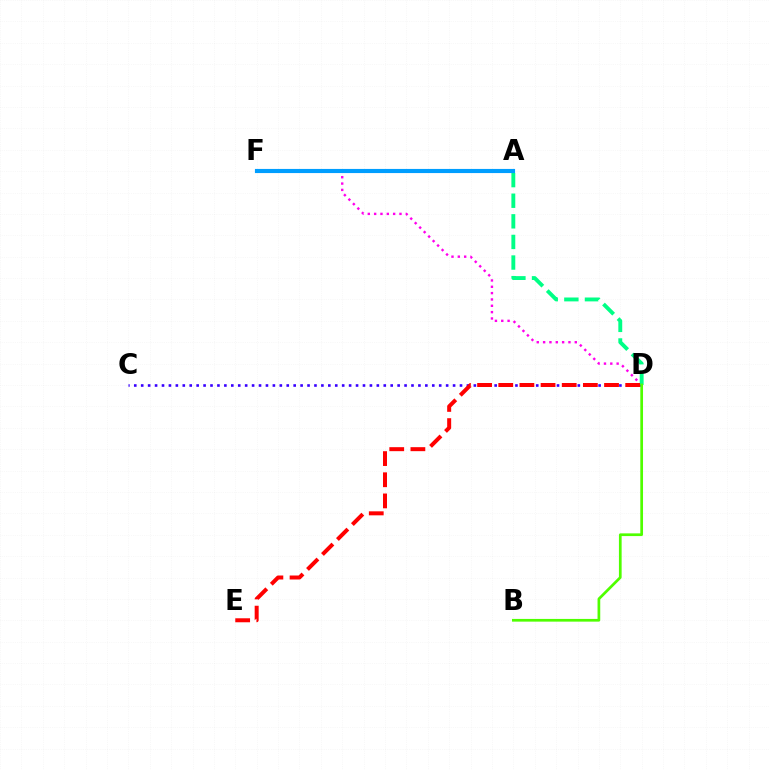{('A', 'F'): [{'color': '#ffd500', 'line_style': 'dashed', 'thickness': 1.77}, {'color': '#009eff', 'line_style': 'solid', 'thickness': 2.97}], ('D', 'F'): [{'color': '#ff00ed', 'line_style': 'dotted', 'thickness': 1.72}], ('C', 'D'): [{'color': '#3700ff', 'line_style': 'dotted', 'thickness': 1.88}], ('A', 'D'): [{'color': '#00ff86', 'line_style': 'dashed', 'thickness': 2.8}], ('D', 'E'): [{'color': '#ff0000', 'line_style': 'dashed', 'thickness': 2.87}], ('B', 'D'): [{'color': '#4fff00', 'line_style': 'solid', 'thickness': 1.95}]}